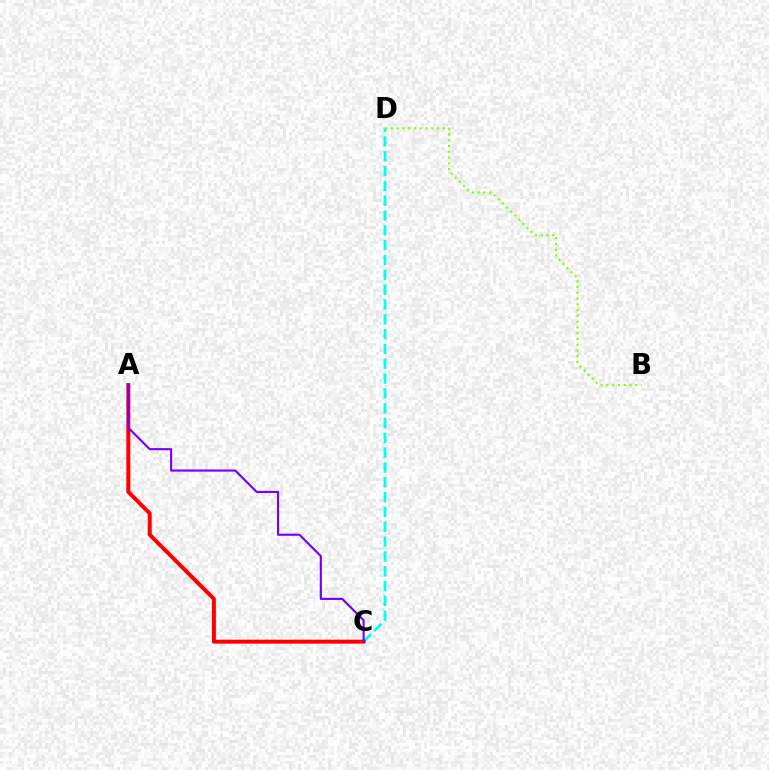{('C', 'D'): [{'color': '#00fff6', 'line_style': 'dashed', 'thickness': 2.01}], ('B', 'D'): [{'color': '#84ff00', 'line_style': 'dotted', 'thickness': 1.57}], ('A', 'C'): [{'color': '#ff0000', 'line_style': 'solid', 'thickness': 2.85}, {'color': '#7200ff', 'line_style': 'solid', 'thickness': 1.54}]}